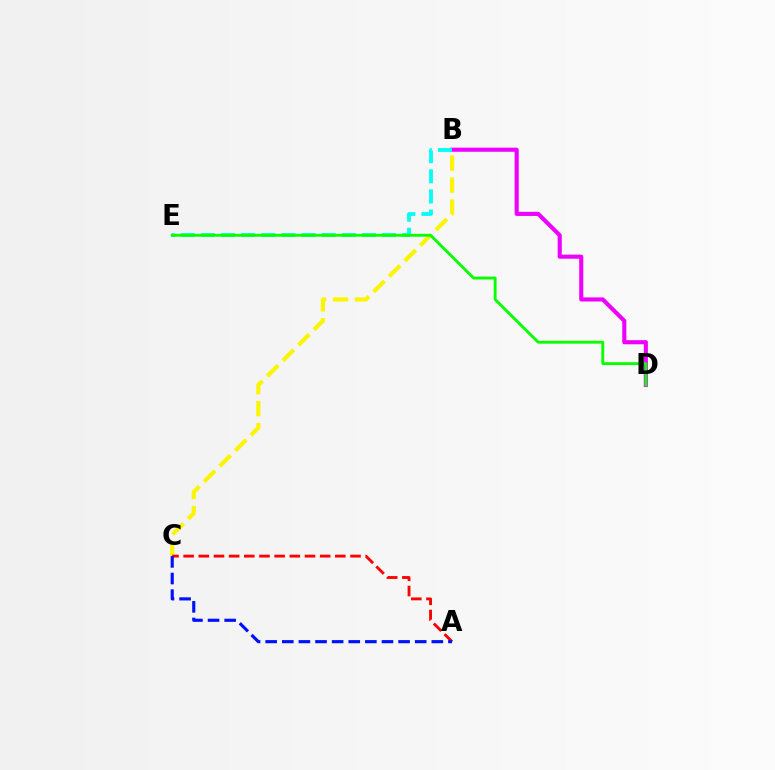{('B', 'D'): [{'color': '#ee00ff', 'line_style': 'solid', 'thickness': 2.96}], ('B', 'E'): [{'color': '#00fff6', 'line_style': 'dashed', 'thickness': 2.73}], ('B', 'C'): [{'color': '#fcf500', 'line_style': 'dashed', 'thickness': 2.98}], ('A', 'C'): [{'color': '#ff0000', 'line_style': 'dashed', 'thickness': 2.06}, {'color': '#0010ff', 'line_style': 'dashed', 'thickness': 2.26}], ('D', 'E'): [{'color': '#08ff00', 'line_style': 'solid', 'thickness': 2.08}]}